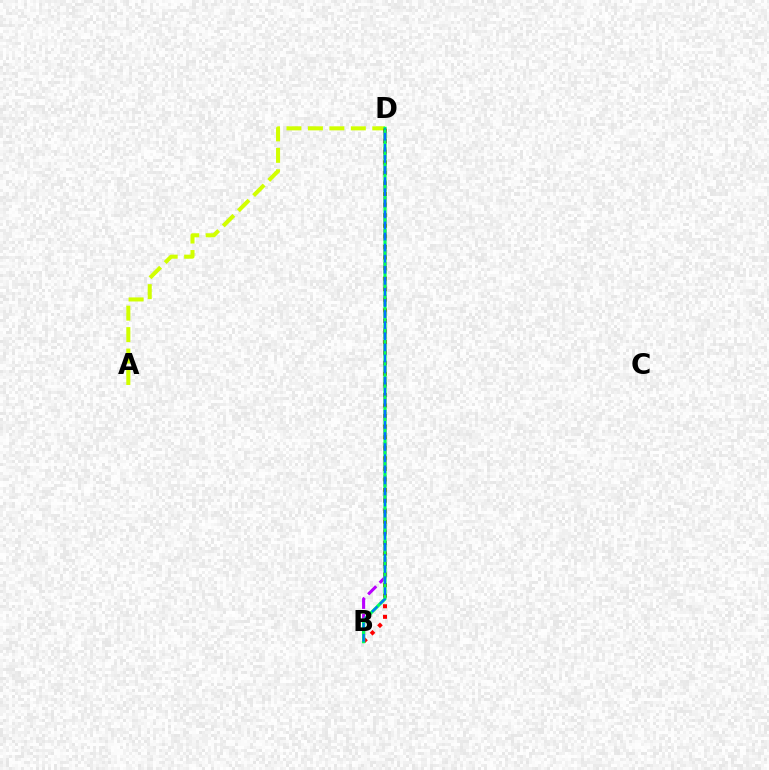{('A', 'D'): [{'color': '#d1ff00', 'line_style': 'dashed', 'thickness': 2.91}], ('B', 'D'): [{'color': '#ff0000', 'line_style': 'dotted', 'thickness': 2.87}, {'color': '#b900ff', 'line_style': 'dashed', 'thickness': 2.23}, {'color': '#00ff5c', 'line_style': 'solid', 'thickness': 2.31}, {'color': '#0074ff', 'line_style': 'dashed', 'thickness': 1.51}]}